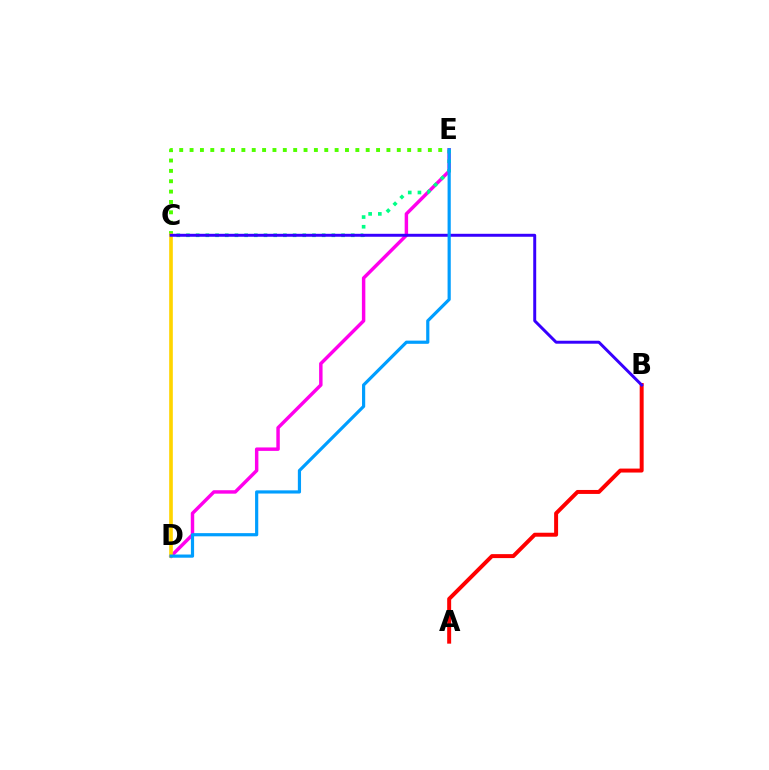{('A', 'B'): [{'color': '#ff0000', 'line_style': 'solid', 'thickness': 2.86}], ('C', 'E'): [{'color': '#4fff00', 'line_style': 'dotted', 'thickness': 2.82}, {'color': '#00ff86', 'line_style': 'dotted', 'thickness': 2.63}], ('D', 'E'): [{'color': '#ff00ed', 'line_style': 'solid', 'thickness': 2.48}, {'color': '#009eff', 'line_style': 'solid', 'thickness': 2.29}], ('C', 'D'): [{'color': '#ffd500', 'line_style': 'solid', 'thickness': 2.62}], ('B', 'C'): [{'color': '#3700ff', 'line_style': 'solid', 'thickness': 2.13}]}